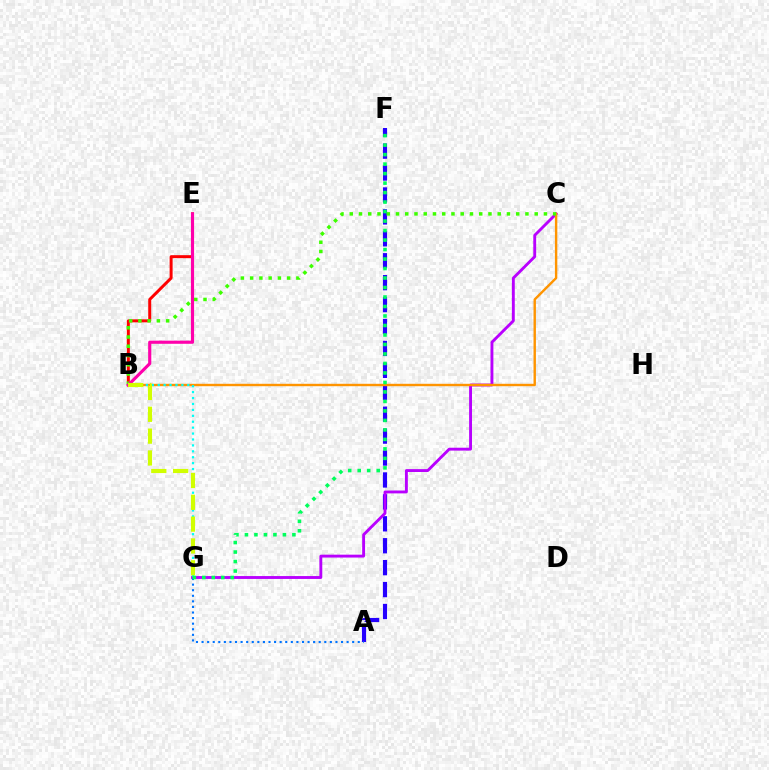{('A', 'F'): [{'color': '#2500ff', 'line_style': 'dashed', 'thickness': 2.98}], ('C', 'G'): [{'color': '#b900ff', 'line_style': 'solid', 'thickness': 2.07}], ('B', 'C'): [{'color': '#ff9400', 'line_style': 'solid', 'thickness': 1.73}, {'color': '#3dff00', 'line_style': 'dotted', 'thickness': 2.51}], ('B', 'G'): [{'color': '#00fff6', 'line_style': 'dotted', 'thickness': 1.61}, {'color': '#d1ff00', 'line_style': 'dashed', 'thickness': 2.97}], ('B', 'E'): [{'color': '#ff0000', 'line_style': 'solid', 'thickness': 2.15}, {'color': '#ff00ac', 'line_style': 'solid', 'thickness': 2.26}], ('A', 'G'): [{'color': '#0074ff', 'line_style': 'dotted', 'thickness': 1.52}], ('F', 'G'): [{'color': '#00ff5c', 'line_style': 'dotted', 'thickness': 2.58}]}